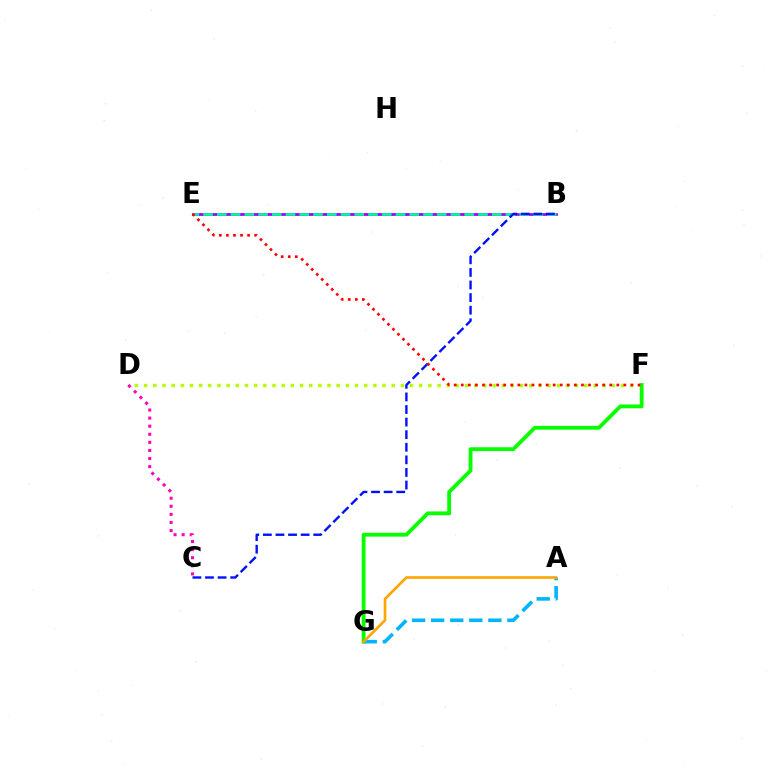{('D', 'F'): [{'color': '#b3ff00', 'line_style': 'dotted', 'thickness': 2.49}], ('F', 'G'): [{'color': '#08ff00', 'line_style': 'solid', 'thickness': 2.75}], ('B', 'E'): [{'color': '#9b00ff', 'line_style': 'solid', 'thickness': 1.98}, {'color': '#00ff9d', 'line_style': 'dashed', 'thickness': 1.87}], ('B', 'C'): [{'color': '#0010ff', 'line_style': 'dashed', 'thickness': 1.71}], ('E', 'F'): [{'color': '#ff0000', 'line_style': 'dotted', 'thickness': 1.92}], ('A', 'G'): [{'color': '#00b5ff', 'line_style': 'dashed', 'thickness': 2.59}, {'color': '#ffa500', 'line_style': 'solid', 'thickness': 1.91}], ('C', 'D'): [{'color': '#ff00bd', 'line_style': 'dotted', 'thickness': 2.2}]}